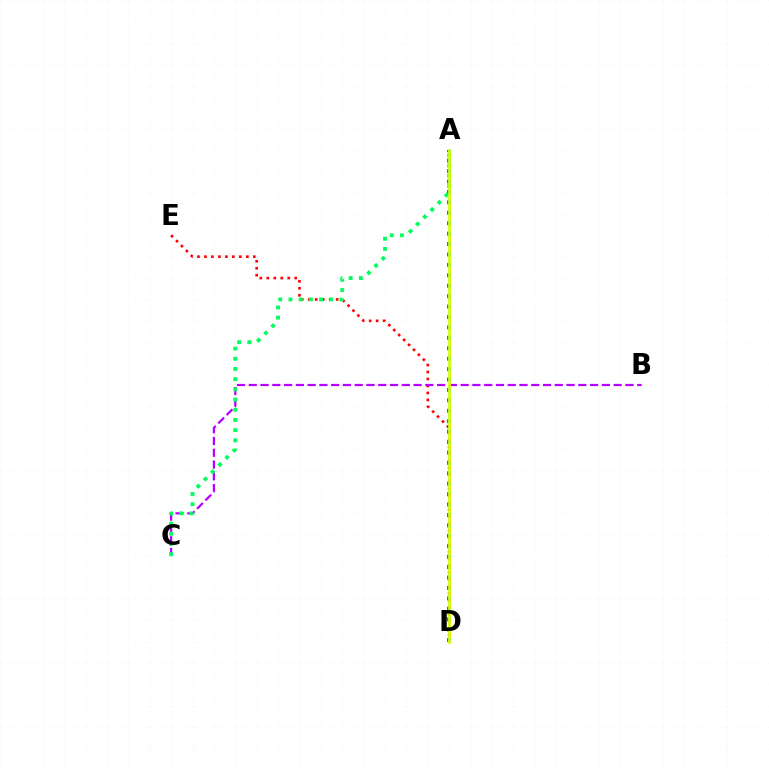{('A', 'D'): [{'color': '#0074ff', 'line_style': 'dotted', 'thickness': 2.83}, {'color': '#d1ff00', 'line_style': 'solid', 'thickness': 1.96}], ('D', 'E'): [{'color': '#ff0000', 'line_style': 'dotted', 'thickness': 1.9}], ('B', 'C'): [{'color': '#b900ff', 'line_style': 'dashed', 'thickness': 1.6}], ('A', 'C'): [{'color': '#00ff5c', 'line_style': 'dotted', 'thickness': 2.77}]}